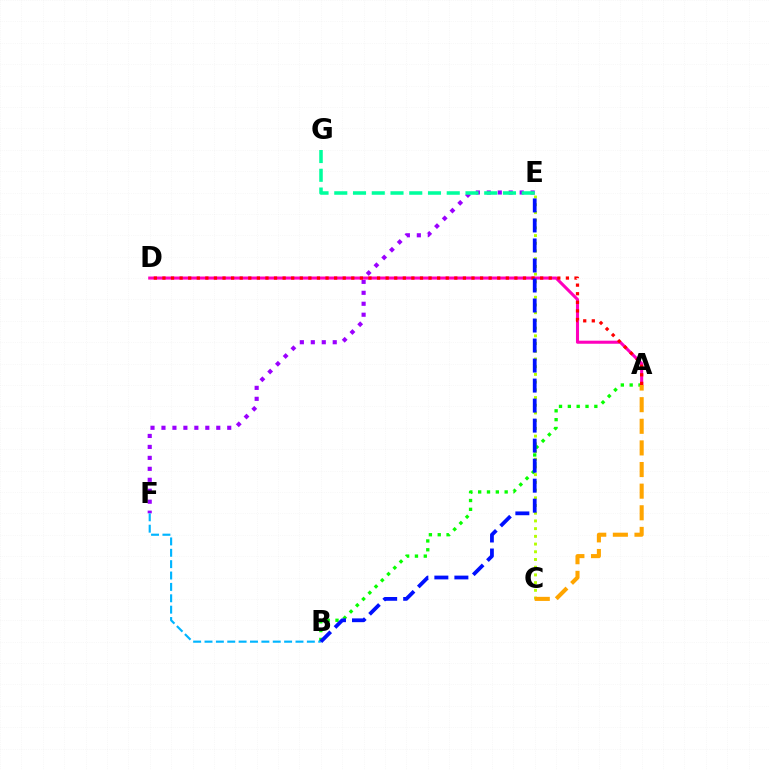{('E', 'F'): [{'color': '#9b00ff', 'line_style': 'dotted', 'thickness': 2.98}], ('C', 'E'): [{'color': '#b3ff00', 'line_style': 'dotted', 'thickness': 2.1}], ('A', 'B'): [{'color': '#08ff00', 'line_style': 'dotted', 'thickness': 2.4}], ('A', 'D'): [{'color': '#ff00bd', 'line_style': 'solid', 'thickness': 2.21}, {'color': '#ff0000', 'line_style': 'dotted', 'thickness': 2.33}], ('B', 'F'): [{'color': '#00b5ff', 'line_style': 'dashed', 'thickness': 1.55}], ('B', 'E'): [{'color': '#0010ff', 'line_style': 'dashed', 'thickness': 2.72}], ('E', 'G'): [{'color': '#00ff9d', 'line_style': 'dashed', 'thickness': 2.55}], ('A', 'C'): [{'color': '#ffa500', 'line_style': 'dashed', 'thickness': 2.94}]}